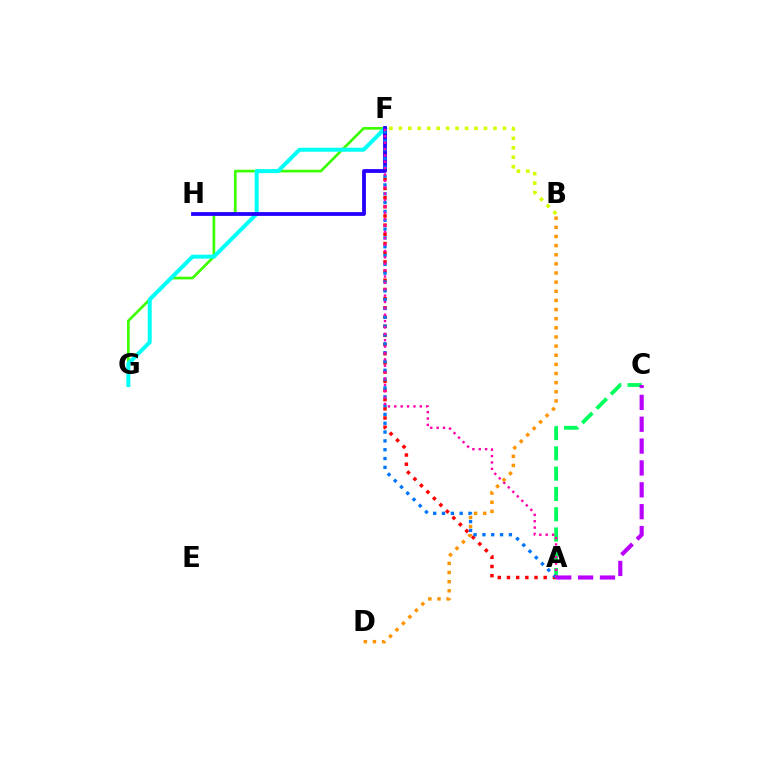{('F', 'G'): [{'color': '#3dff00', 'line_style': 'solid', 'thickness': 1.95}, {'color': '#00fff6', 'line_style': 'solid', 'thickness': 2.87}], ('A', 'F'): [{'color': '#ff0000', 'line_style': 'dotted', 'thickness': 2.49}, {'color': '#0074ff', 'line_style': 'dotted', 'thickness': 2.4}, {'color': '#ff00ac', 'line_style': 'dotted', 'thickness': 1.73}], ('A', 'C'): [{'color': '#00ff5c', 'line_style': 'dashed', 'thickness': 2.76}, {'color': '#b900ff', 'line_style': 'dashed', 'thickness': 2.97}], ('F', 'H'): [{'color': '#2500ff', 'line_style': 'solid', 'thickness': 2.73}], ('B', 'D'): [{'color': '#ff9400', 'line_style': 'dotted', 'thickness': 2.48}], ('B', 'F'): [{'color': '#d1ff00', 'line_style': 'dotted', 'thickness': 2.57}]}